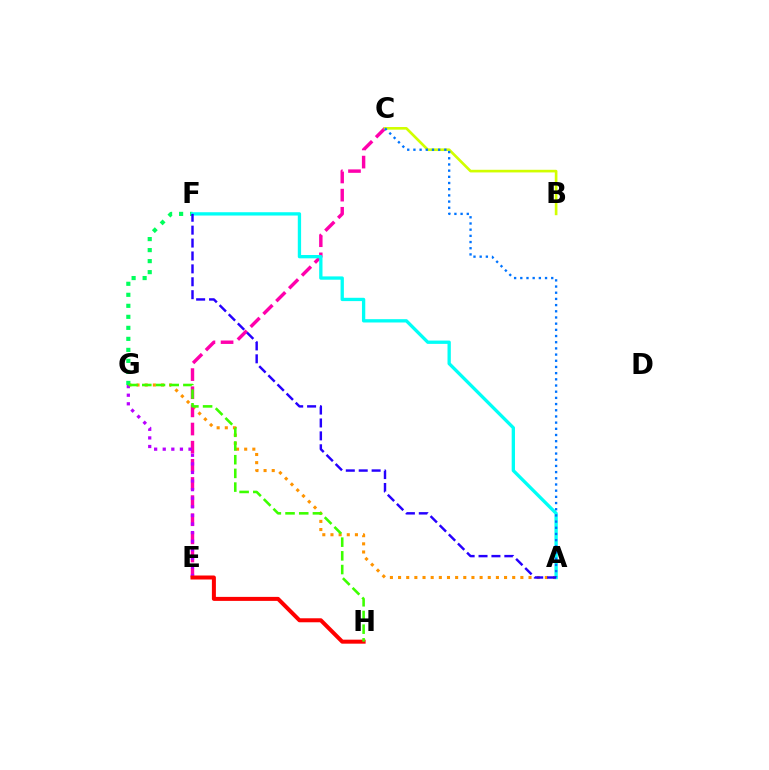{('A', 'G'): [{'color': '#ff9400', 'line_style': 'dotted', 'thickness': 2.22}], ('F', 'G'): [{'color': '#00ff5c', 'line_style': 'dotted', 'thickness': 2.99}], ('C', 'E'): [{'color': '#ff00ac', 'line_style': 'dashed', 'thickness': 2.46}], ('E', 'G'): [{'color': '#b900ff', 'line_style': 'dotted', 'thickness': 2.33}], ('A', 'F'): [{'color': '#00fff6', 'line_style': 'solid', 'thickness': 2.39}, {'color': '#2500ff', 'line_style': 'dashed', 'thickness': 1.75}], ('E', 'H'): [{'color': '#ff0000', 'line_style': 'solid', 'thickness': 2.88}], ('B', 'C'): [{'color': '#d1ff00', 'line_style': 'solid', 'thickness': 1.91}], ('A', 'C'): [{'color': '#0074ff', 'line_style': 'dotted', 'thickness': 1.68}], ('G', 'H'): [{'color': '#3dff00', 'line_style': 'dashed', 'thickness': 1.86}]}